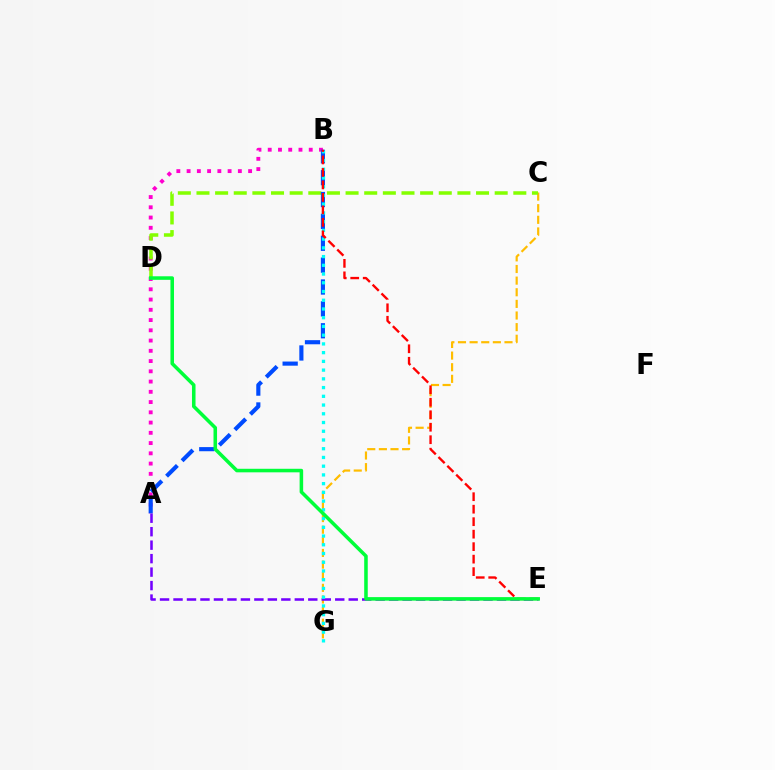{('C', 'G'): [{'color': '#ffbd00', 'line_style': 'dashed', 'thickness': 1.58}], ('A', 'B'): [{'color': '#ff00cf', 'line_style': 'dotted', 'thickness': 2.79}, {'color': '#004bff', 'line_style': 'dashed', 'thickness': 2.97}], ('C', 'D'): [{'color': '#84ff00', 'line_style': 'dashed', 'thickness': 2.53}], ('A', 'E'): [{'color': '#7200ff', 'line_style': 'dashed', 'thickness': 1.83}], ('B', 'G'): [{'color': '#00fff6', 'line_style': 'dotted', 'thickness': 2.37}], ('B', 'E'): [{'color': '#ff0000', 'line_style': 'dashed', 'thickness': 1.7}], ('D', 'E'): [{'color': '#00ff39', 'line_style': 'solid', 'thickness': 2.55}]}